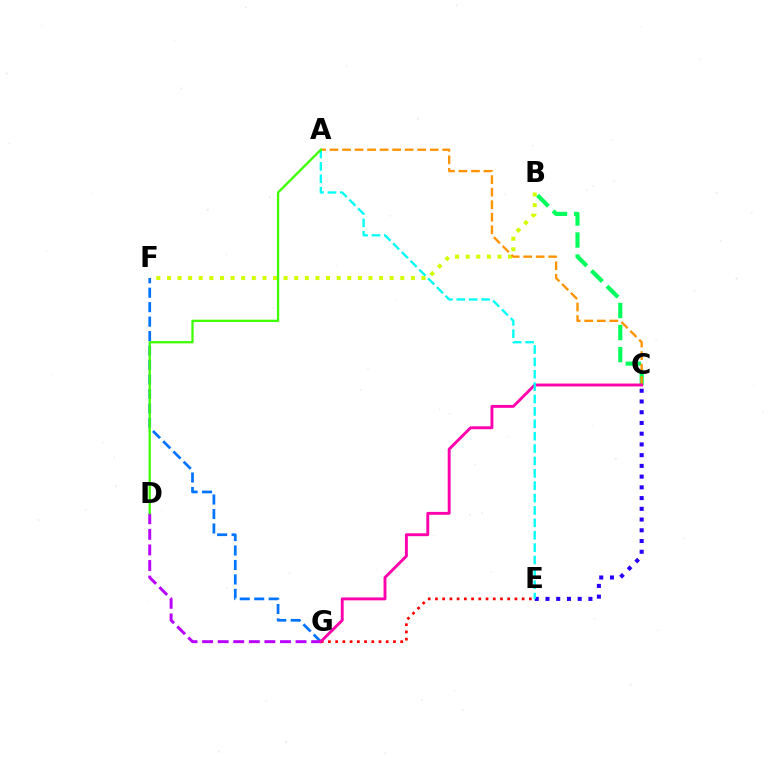{('E', 'G'): [{'color': '#ff0000', 'line_style': 'dotted', 'thickness': 1.96}], ('B', 'C'): [{'color': '#00ff5c', 'line_style': 'dashed', 'thickness': 3.0}], ('F', 'G'): [{'color': '#0074ff', 'line_style': 'dashed', 'thickness': 1.97}], ('B', 'F'): [{'color': '#d1ff00', 'line_style': 'dotted', 'thickness': 2.88}], ('C', 'E'): [{'color': '#2500ff', 'line_style': 'dotted', 'thickness': 2.92}], ('D', 'G'): [{'color': '#b900ff', 'line_style': 'dashed', 'thickness': 2.12}], ('A', 'C'): [{'color': '#ff9400', 'line_style': 'dashed', 'thickness': 1.7}], ('C', 'G'): [{'color': '#ff00ac', 'line_style': 'solid', 'thickness': 2.08}], ('A', 'E'): [{'color': '#00fff6', 'line_style': 'dashed', 'thickness': 1.68}], ('A', 'D'): [{'color': '#3dff00', 'line_style': 'solid', 'thickness': 1.64}]}